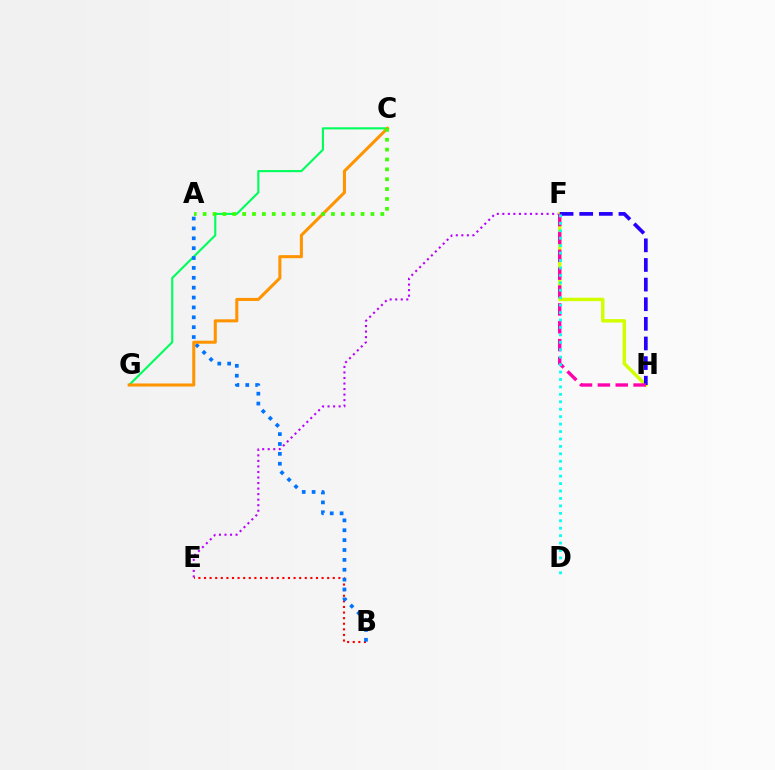{('C', 'G'): [{'color': '#00ff5c', 'line_style': 'solid', 'thickness': 1.53}, {'color': '#ff9400', 'line_style': 'solid', 'thickness': 2.19}], ('E', 'F'): [{'color': '#b900ff', 'line_style': 'dotted', 'thickness': 1.5}], ('F', 'H'): [{'color': '#d1ff00', 'line_style': 'solid', 'thickness': 2.49}, {'color': '#2500ff', 'line_style': 'dashed', 'thickness': 2.67}, {'color': '#ff00ac', 'line_style': 'dashed', 'thickness': 2.43}], ('B', 'E'): [{'color': '#ff0000', 'line_style': 'dotted', 'thickness': 1.52}], ('A', 'B'): [{'color': '#0074ff', 'line_style': 'dotted', 'thickness': 2.68}], ('A', 'C'): [{'color': '#3dff00', 'line_style': 'dotted', 'thickness': 2.68}], ('D', 'F'): [{'color': '#00fff6', 'line_style': 'dotted', 'thickness': 2.02}]}